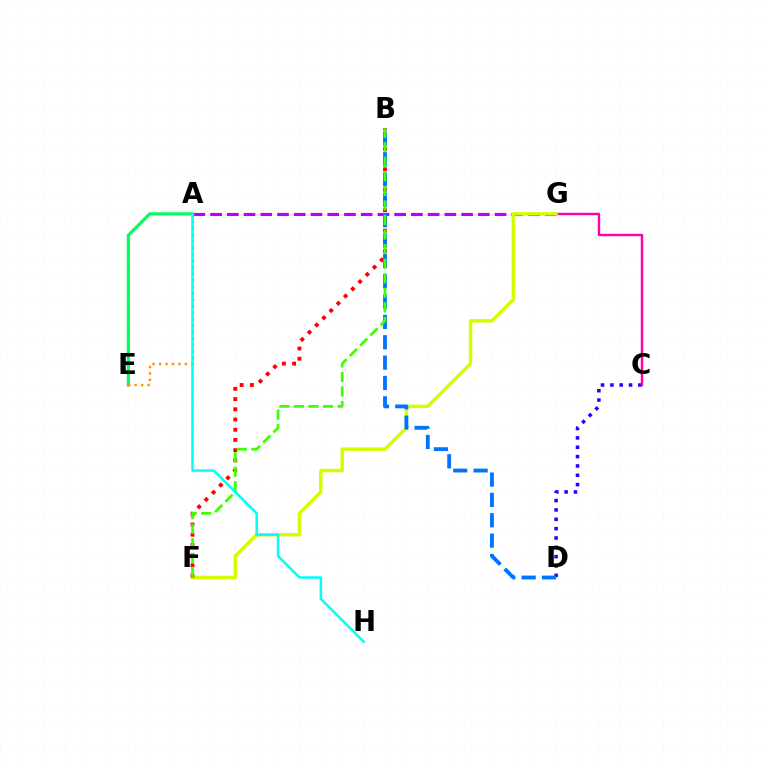{('C', 'D'): [{'color': '#2500ff', 'line_style': 'dotted', 'thickness': 2.54}], ('A', 'G'): [{'color': '#b900ff', 'line_style': 'dashed', 'thickness': 2.27}], ('C', 'G'): [{'color': '#ff00ac', 'line_style': 'solid', 'thickness': 1.74}], ('F', 'G'): [{'color': '#d1ff00', 'line_style': 'solid', 'thickness': 2.49}], ('B', 'F'): [{'color': '#ff0000', 'line_style': 'dotted', 'thickness': 2.78}, {'color': '#3dff00', 'line_style': 'dashed', 'thickness': 1.98}], ('A', 'E'): [{'color': '#00ff5c', 'line_style': 'solid', 'thickness': 2.29}, {'color': '#ff9400', 'line_style': 'dotted', 'thickness': 1.76}], ('B', 'D'): [{'color': '#0074ff', 'line_style': 'dashed', 'thickness': 2.76}], ('A', 'H'): [{'color': '#00fff6', 'line_style': 'solid', 'thickness': 1.8}]}